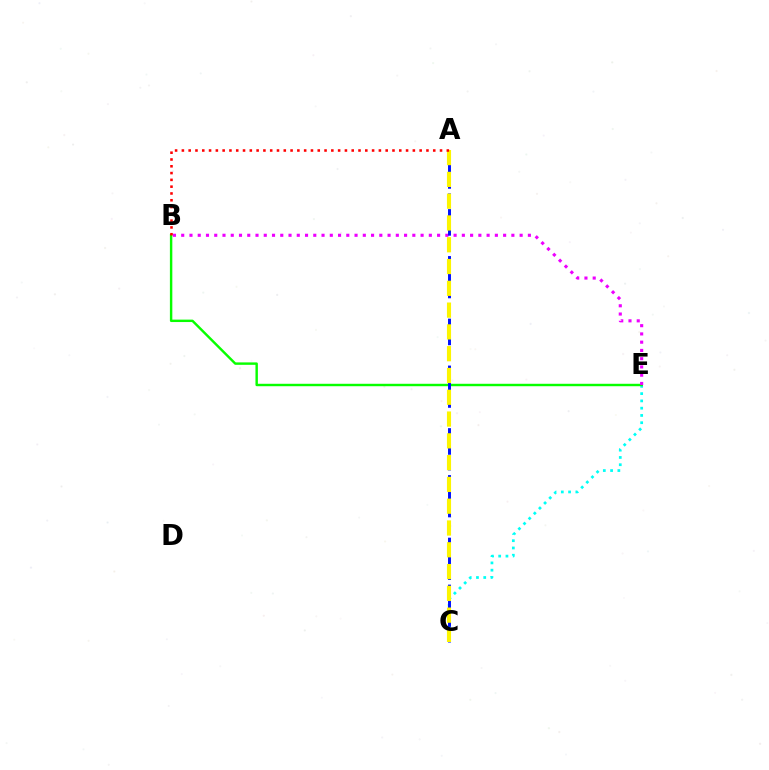{('C', 'E'): [{'color': '#00fff6', 'line_style': 'dotted', 'thickness': 1.97}], ('B', 'E'): [{'color': '#08ff00', 'line_style': 'solid', 'thickness': 1.75}, {'color': '#ee00ff', 'line_style': 'dotted', 'thickness': 2.24}], ('A', 'C'): [{'color': '#0010ff', 'line_style': 'dashed', 'thickness': 2.13}, {'color': '#fcf500', 'line_style': 'dashed', 'thickness': 2.96}], ('A', 'B'): [{'color': '#ff0000', 'line_style': 'dotted', 'thickness': 1.85}]}